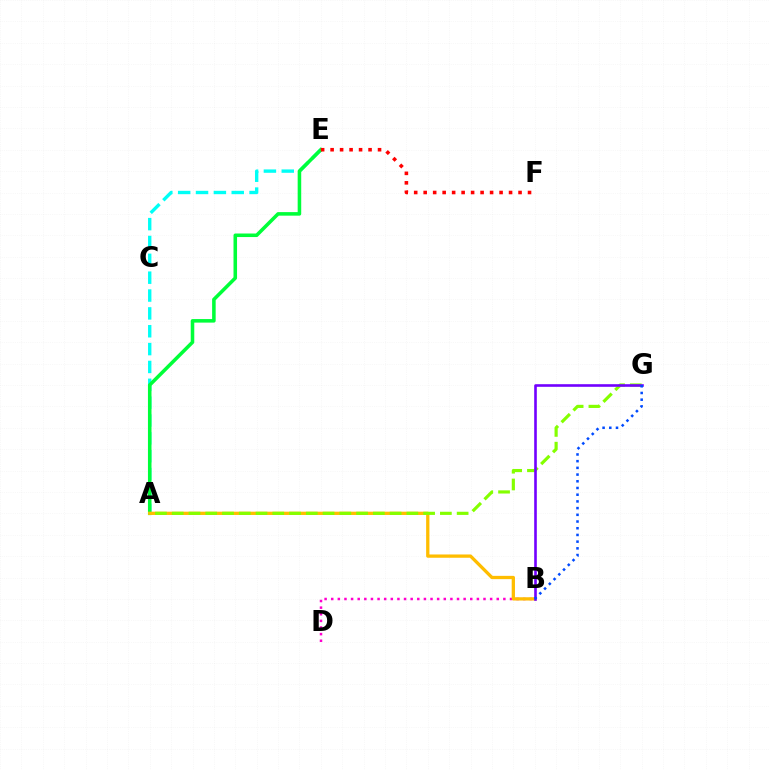{('B', 'D'): [{'color': '#ff00cf', 'line_style': 'dotted', 'thickness': 1.8}], ('A', 'E'): [{'color': '#00fff6', 'line_style': 'dashed', 'thickness': 2.43}, {'color': '#00ff39', 'line_style': 'solid', 'thickness': 2.56}], ('A', 'B'): [{'color': '#ffbd00', 'line_style': 'solid', 'thickness': 2.37}], ('A', 'G'): [{'color': '#84ff00', 'line_style': 'dashed', 'thickness': 2.28}], ('B', 'G'): [{'color': '#7200ff', 'line_style': 'solid', 'thickness': 1.88}, {'color': '#004bff', 'line_style': 'dotted', 'thickness': 1.82}], ('E', 'F'): [{'color': '#ff0000', 'line_style': 'dotted', 'thickness': 2.58}]}